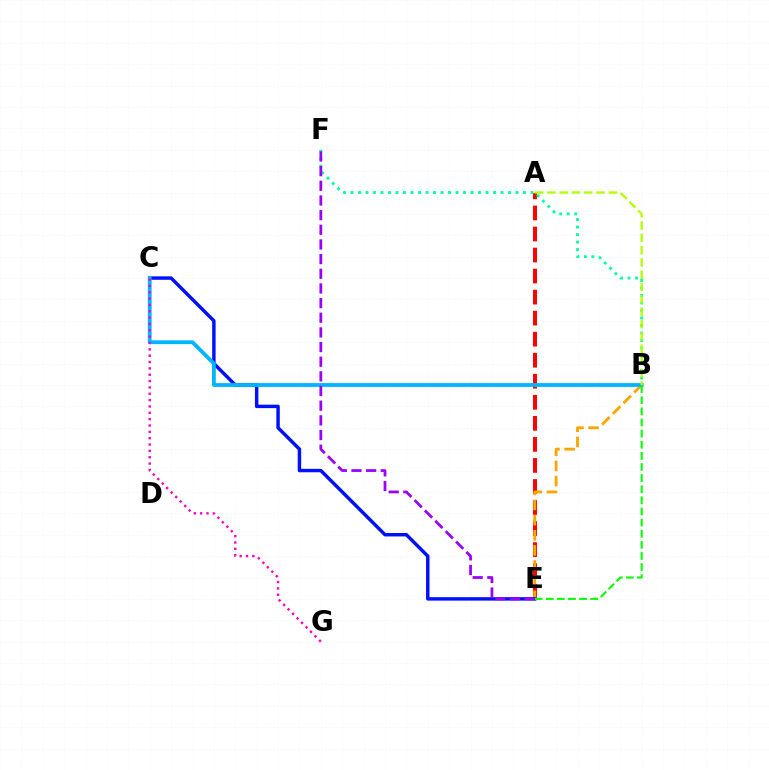{('A', 'E'): [{'color': '#ff0000', 'line_style': 'dashed', 'thickness': 2.86}], ('B', 'E'): [{'color': '#ffa500', 'line_style': 'dashed', 'thickness': 2.05}, {'color': '#08ff00', 'line_style': 'dashed', 'thickness': 1.51}], ('C', 'E'): [{'color': '#0010ff', 'line_style': 'solid', 'thickness': 2.48}], ('B', 'F'): [{'color': '#00ff9d', 'line_style': 'dotted', 'thickness': 2.04}], ('B', 'C'): [{'color': '#00b5ff', 'line_style': 'solid', 'thickness': 2.74}], ('C', 'G'): [{'color': '#ff00bd', 'line_style': 'dotted', 'thickness': 1.72}], ('A', 'B'): [{'color': '#b3ff00', 'line_style': 'dashed', 'thickness': 1.67}], ('E', 'F'): [{'color': '#9b00ff', 'line_style': 'dashed', 'thickness': 1.99}]}